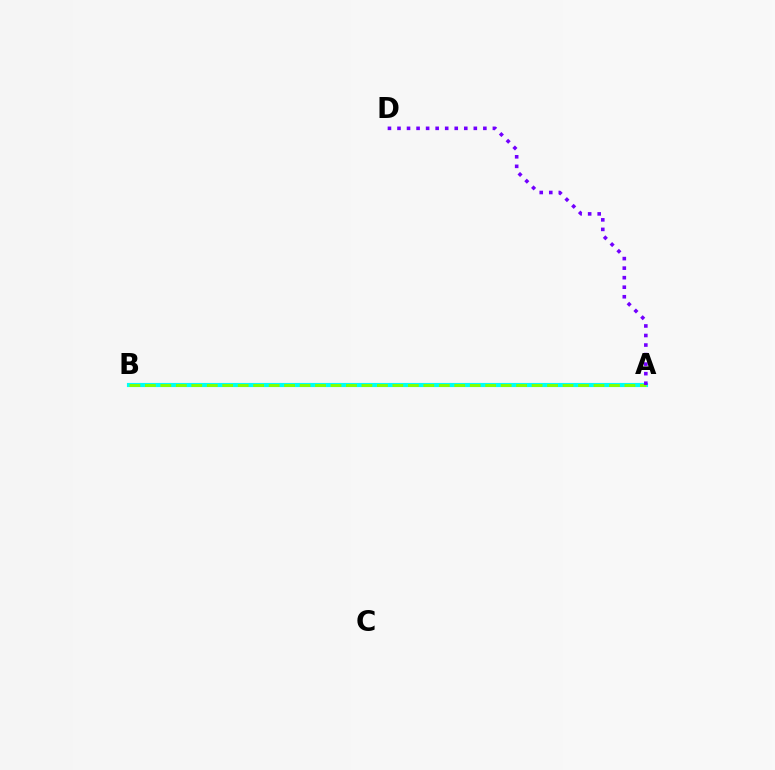{('A', 'B'): [{'color': '#ff0000', 'line_style': 'dashed', 'thickness': 1.92}, {'color': '#00fff6', 'line_style': 'solid', 'thickness': 2.97}, {'color': '#84ff00', 'line_style': 'dashed', 'thickness': 2.1}], ('A', 'D'): [{'color': '#7200ff', 'line_style': 'dotted', 'thickness': 2.59}]}